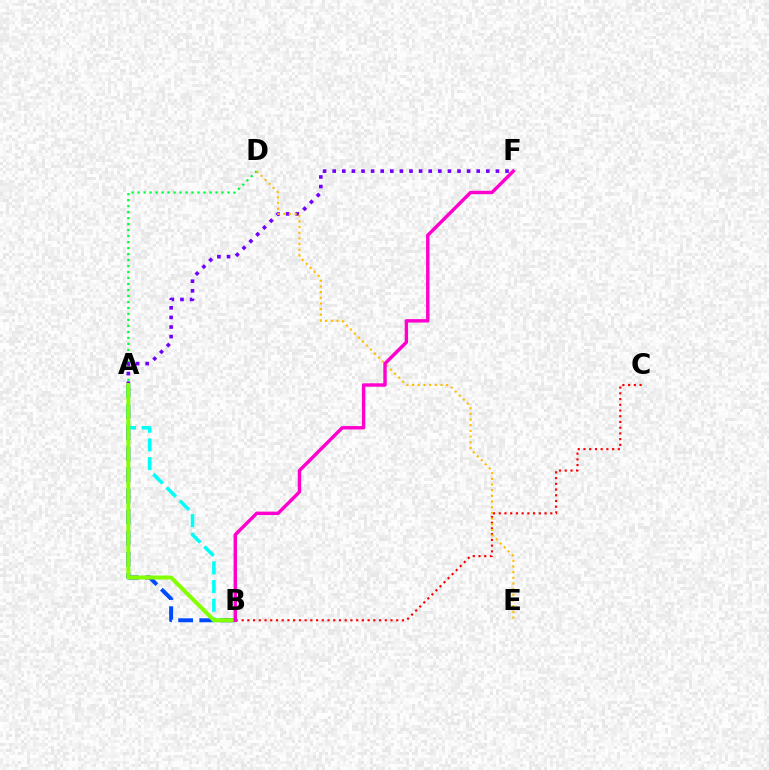{('A', 'D'): [{'color': '#00ff39', 'line_style': 'dotted', 'thickness': 1.63}], ('A', 'B'): [{'color': '#004bff', 'line_style': 'dashed', 'thickness': 2.87}, {'color': '#00fff6', 'line_style': 'dashed', 'thickness': 2.54}, {'color': '#84ff00', 'line_style': 'solid', 'thickness': 2.87}], ('A', 'F'): [{'color': '#7200ff', 'line_style': 'dotted', 'thickness': 2.61}], ('B', 'C'): [{'color': '#ff0000', 'line_style': 'dotted', 'thickness': 1.56}], ('D', 'E'): [{'color': '#ffbd00', 'line_style': 'dotted', 'thickness': 1.54}], ('B', 'F'): [{'color': '#ff00cf', 'line_style': 'solid', 'thickness': 2.46}]}